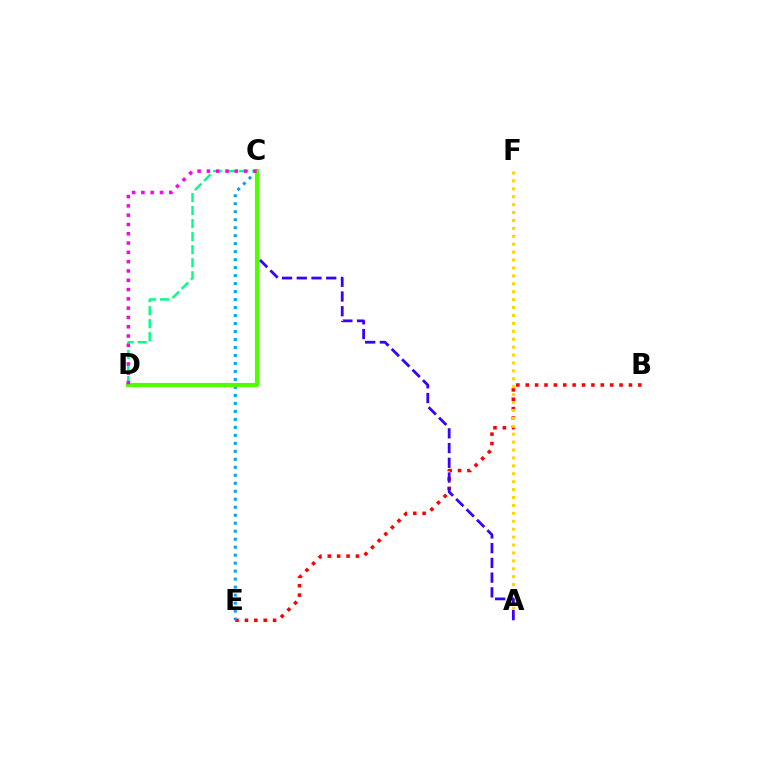{('B', 'E'): [{'color': '#ff0000', 'line_style': 'dotted', 'thickness': 2.55}], ('C', 'D'): [{'color': '#00ff86', 'line_style': 'dashed', 'thickness': 1.77}, {'color': '#4fff00', 'line_style': 'solid', 'thickness': 2.99}, {'color': '#ff00ed', 'line_style': 'dotted', 'thickness': 2.53}], ('A', 'F'): [{'color': '#ffd500', 'line_style': 'dotted', 'thickness': 2.15}], ('A', 'C'): [{'color': '#3700ff', 'line_style': 'dashed', 'thickness': 2.0}], ('C', 'E'): [{'color': '#009eff', 'line_style': 'dotted', 'thickness': 2.17}]}